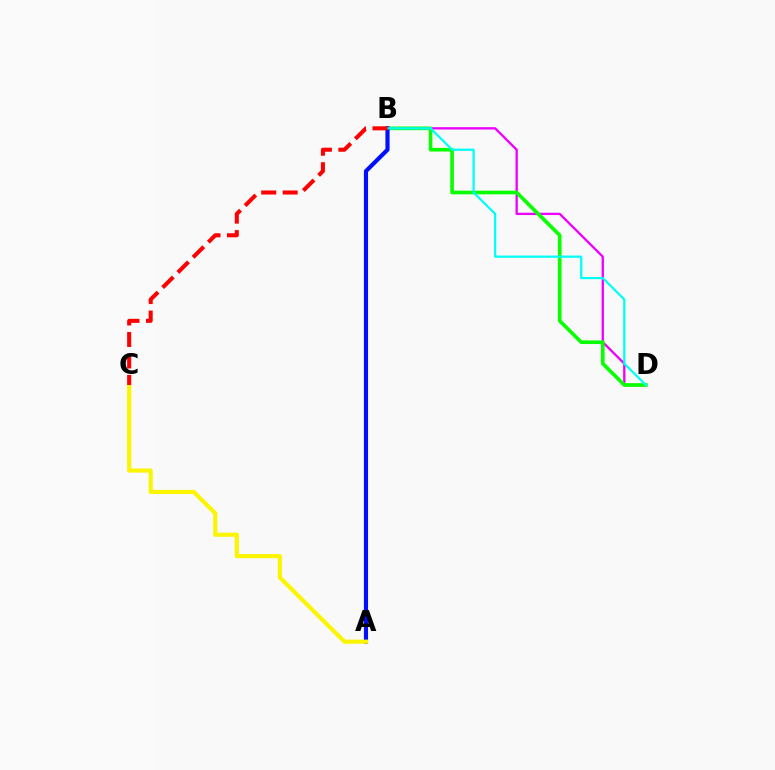{('B', 'D'): [{'color': '#ee00ff', 'line_style': 'solid', 'thickness': 1.67}, {'color': '#08ff00', 'line_style': 'solid', 'thickness': 2.62}, {'color': '#00fff6', 'line_style': 'solid', 'thickness': 1.62}], ('A', 'B'): [{'color': '#0010ff', 'line_style': 'solid', 'thickness': 2.98}], ('A', 'C'): [{'color': '#fcf500', 'line_style': 'solid', 'thickness': 2.98}], ('B', 'C'): [{'color': '#ff0000', 'line_style': 'dashed', 'thickness': 2.92}]}